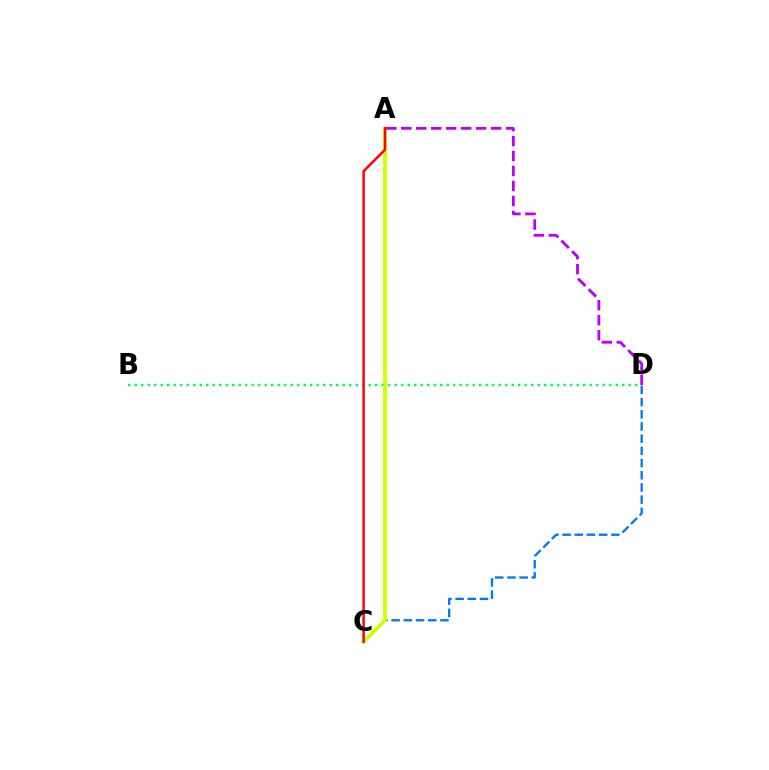{('C', 'D'): [{'color': '#0074ff', 'line_style': 'dashed', 'thickness': 1.66}], ('B', 'D'): [{'color': '#00ff5c', 'line_style': 'dotted', 'thickness': 1.77}], ('A', 'C'): [{'color': '#d1ff00', 'line_style': 'solid', 'thickness': 2.77}, {'color': '#ff0000', 'line_style': 'solid', 'thickness': 1.77}], ('A', 'D'): [{'color': '#b900ff', 'line_style': 'dashed', 'thickness': 2.03}]}